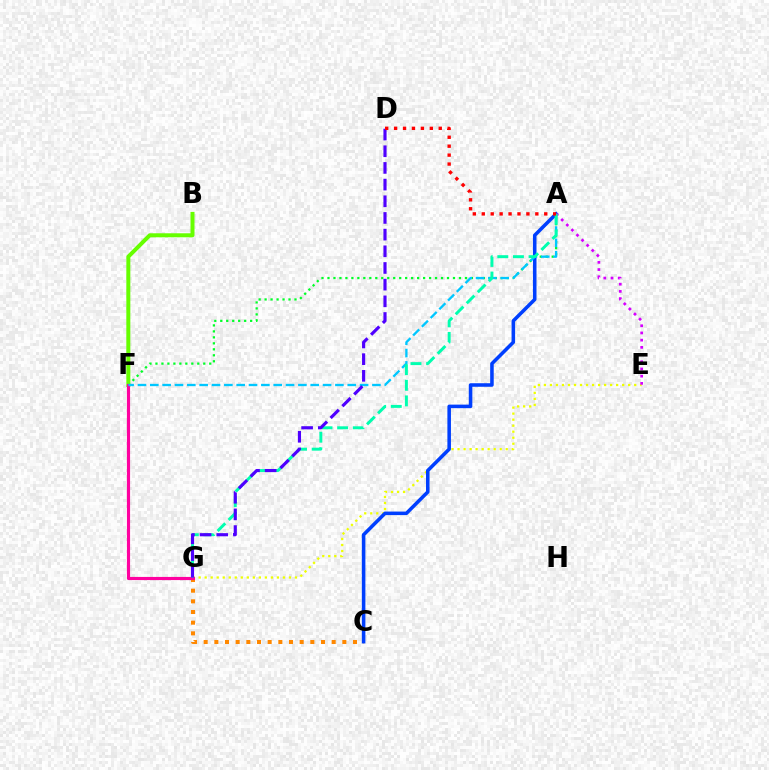{('A', 'F'): [{'color': '#00ff27', 'line_style': 'dotted', 'thickness': 1.62}, {'color': '#00c7ff', 'line_style': 'dashed', 'thickness': 1.68}], ('C', 'G'): [{'color': '#ff8800', 'line_style': 'dotted', 'thickness': 2.9}], ('E', 'G'): [{'color': '#eeff00', 'line_style': 'dotted', 'thickness': 1.64}], ('A', 'C'): [{'color': '#003fff', 'line_style': 'solid', 'thickness': 2.55}], ('A', 'E'): [{'color': '#d600ff', 'line_style': 'dotted', 'thickness': 1.96}], ('B', 'F'): [{'color': '#66ff00', 'line_style': 'solid', 'thickness': 2.88}], ('F', 'G'): [{'color': '#ff00a0', 'line_style': 'solid', 'thickness': 2.26}], ('A', 'G'): [{'color': '#00ffaf', 'line_style': 'dashed', 'thickness': 2.12}], ('D', 'G'): [{'color': '#4f00ff', 'line_style': 'dashed', 'thickness': 2.27}], ('A', 'D'): [{'color': '#ff0000', 'line_style': 'dotted', 'thickness': 2.43}]}